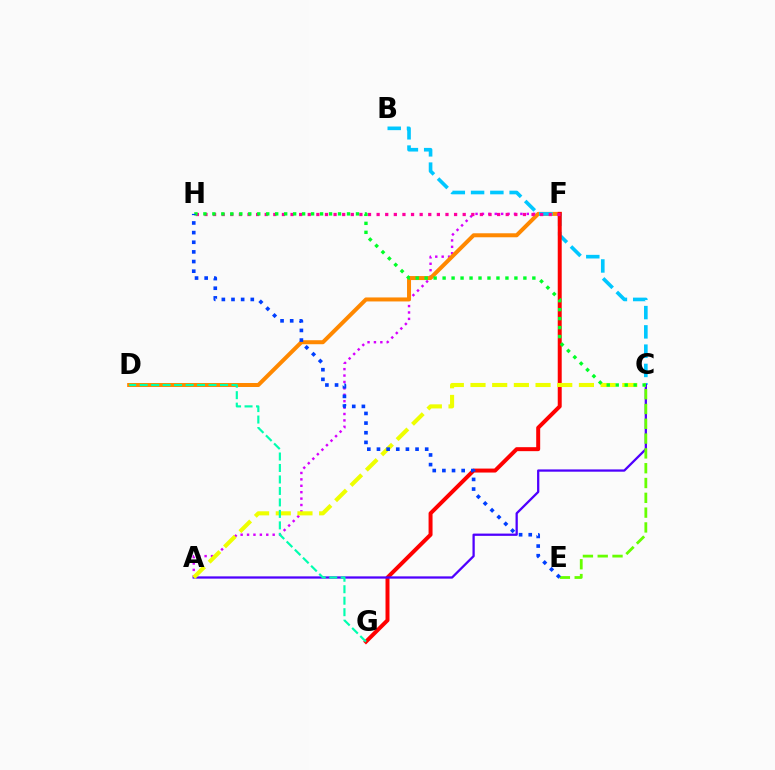{('A', 'F'): [{'color': '#d600ff', 'line_style': 'dotted', 'thickness': 1.74}], ('D', 'F'): [{'color': '#ff8800', 'line_style': 'solid', 'thickness': 2.88}], ('B', 'C'): [{'color': '#00c7ff', 'line_style': 'dashed', 'thickness': 2.62}], ('F', 'G'): [{'color': '#ff0000', 'line_style': 'solid', 'thickness': 2.86}], ('A', 'C'): [{'color': '#4f00ff', 'line_style': 'solid', 'thickness': 1.64}, {'color': '#eeff00', 'line_style': 'dashed', 'thickness': 2.95}], ('C', 'E'): [{'color': '#66ff00', 'line_style': 'dashed', 'thickness': 2.01}], ('D', 'G'): [{'color': '#00ffaf', 'line_style': 'dashed', 'thickness': 1.56}], ('F', 'H'): [{'color': '#ff00a0', 'line_style': 'dotted', 'thickness': 2.34}], ('C', 'H'): [{'color': '#00ff27', 'line_style': 'dotted', 'thickness': 2.44}], ('E', 'H'): [{'color': '#003fff', 'line_style': 'dotted', 'thickness': 2.62}]}